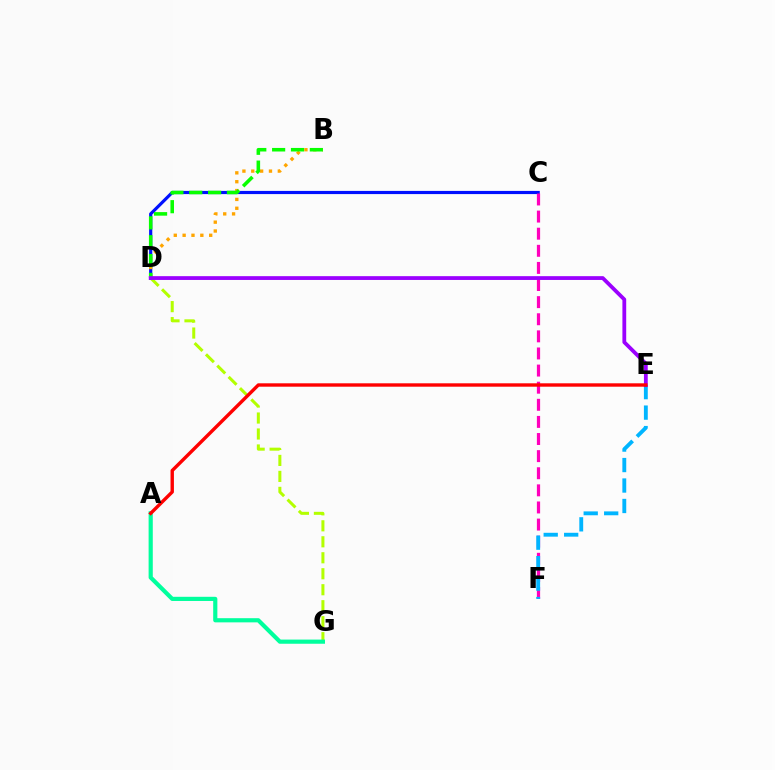{('D', 'G'): [{'color': '#b3ff00', 'line_style': 'dashed', 'thickness': 2.17}], ('C', 'D'): [{'color': '#0010ff', 'line_style': 'solid', 'thickness': 2.28}], ('C', 'F'): [{'color': '#ff00bd', 'line_style': 'dashed', 'thickness': 2.32}], ('B', 'D'): [{'color': '#ffa500', 'line_style': 'dotted', 'thickness': 2.41}, {'color': '#08ff00', 'line_style': 'dashed', 'thickness': 2.56}], ('E', 'F'): [{'color': '#00b5ff', 'line_style': 'dashed', 'thickness': 2.78}], ('D', 'E'): [{'color': '#9b00ff', 'line_style': 'solid', 'thickness': 2.73}], ('A', 'G'): [{'color': '#00ff9d', 'line_style': 'solid', 'thickness': 3.0}], ('A', 'E'): [{'color': '#ff0000', 'line_style': 'solid', 'thickness': 2.44}]}